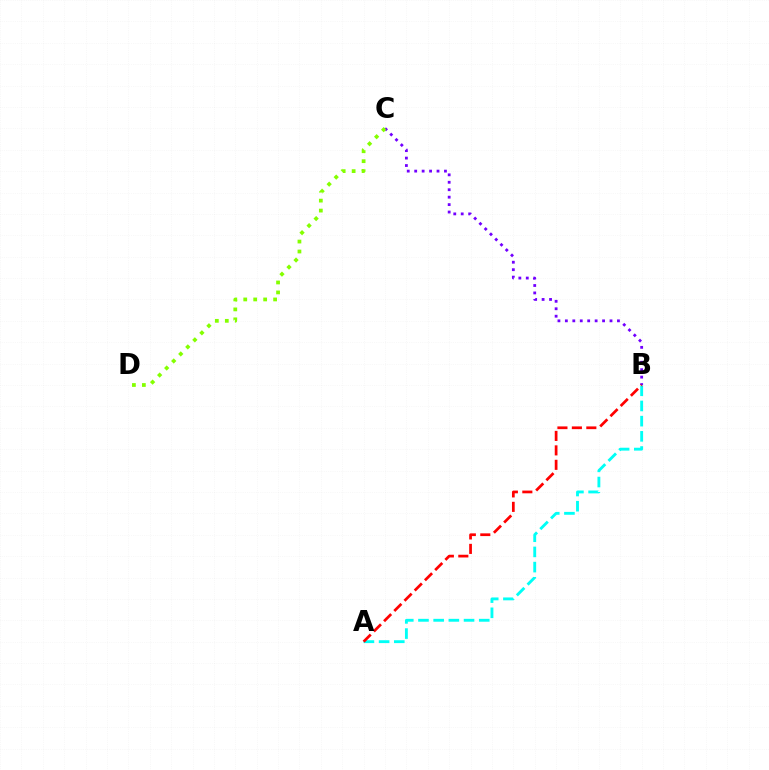{('B', 'C'): [{'color': '#7200ff', 'line_style': 'dotted', 'thickness': 2.02}], ('C', 'D'): [{'color': '#84ff00', 'line_style': 'dotted', 'thickness': 2.71}], ('A', 'B'): [{'color': '#00fff6', 'line_style': 'dashed', 'thickness': 2.06}, {'color': '#ff0000', 'line_style': 'dashed', 'thickness': 1.96}]}